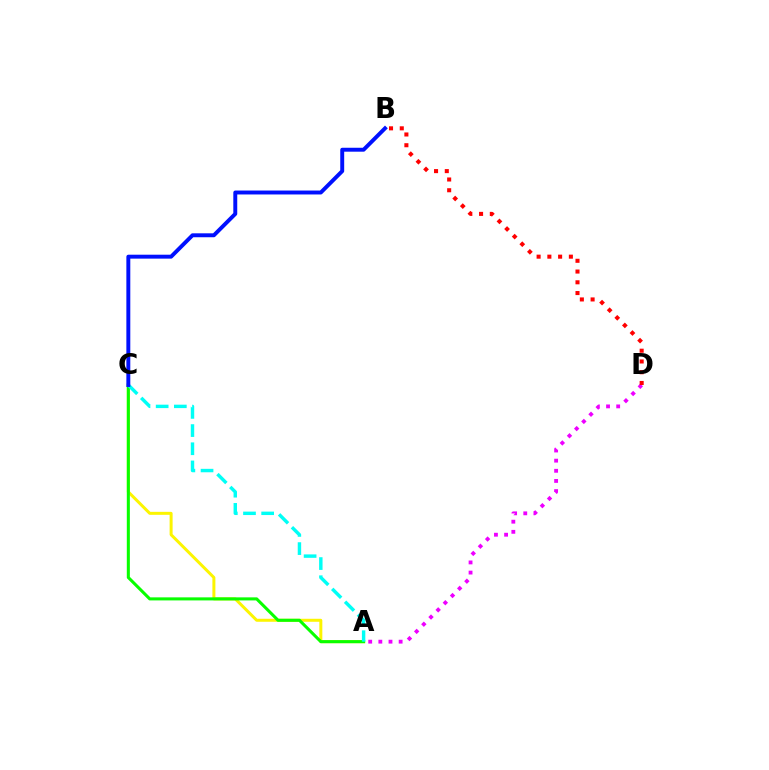{('A', 'D'): [{'color': '#ee00ff', 'line_style': 'dotted', 'thickness': 2.76}], ('B', 'D'): [{'color': '#ff0000', 'line_style': 'dotted', 'thickness': 2.92}], ('A', 'C'): [{'color': '#fcf500', 'line_style': 'solid', 'thickness': 2.15}, {'color': '#08ff00', 'line_style': 'solid', 'thickness': 2.2}, {'color': '#00fff6', 'line_style': 'dashed', 'thickness': 2.47}], ('B', 'C'): [{'color': '#0010ff', 'line_style': 'solid', 'thickness': 2.83}]}